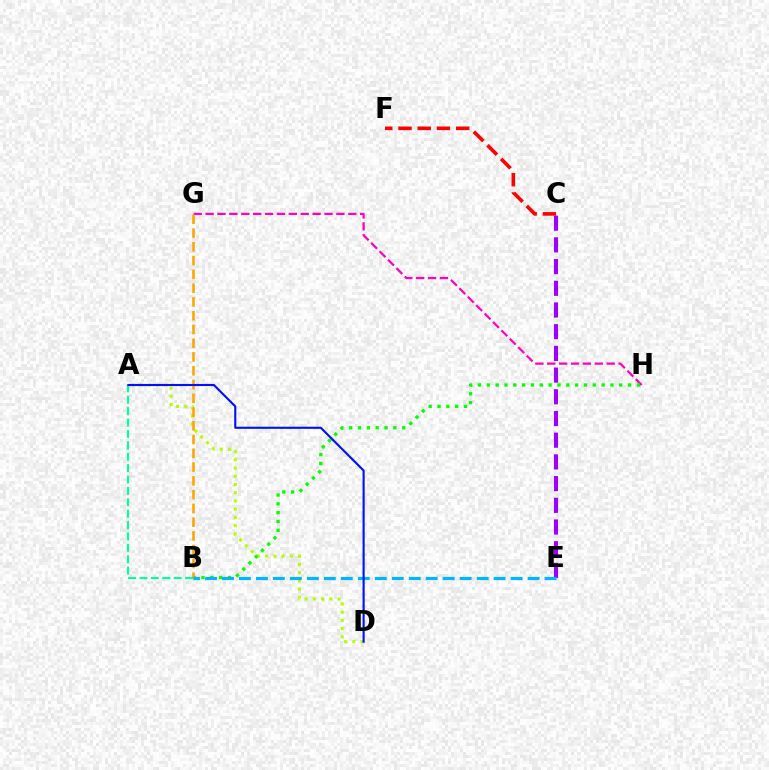{('G', 'H'): [{'color': '#ff00bd', 'line_style': 'dashed', 'thickness': 1.62}], ('A', 'D'): [{'color': '#b3ff00', 'line_style': 'dotted', 'thickness': 2.23}, {'color': '#0010ff', 'line_style': 'solid', 'thickness': 1.52}], ('B', 'H'): [{'color': '#08ff00', 'line_style': 'dotted', 'thickness': 2.4}], ('B', 'G'): [{'color': '#ffa500', 'line_style': 'dashed', 'thickness': 1.87}], ('C', 'E'): [{'color': '#9b00ff', 'line_style': 'dashed', 'thickness': 2.95}], ('A', 'B'): [{'color': '#00ff9d', 'line_style': 'dashed', 'thickness': 1.55}], ('B', 'E'): [{'color': '#00b5ff', 'line_style': 'dashed', 'thickness': 2.31}], ('C', 'F'): [{'color': '#ff0000', 'line_style': 'dashed', 'thickness': 2.61}]}